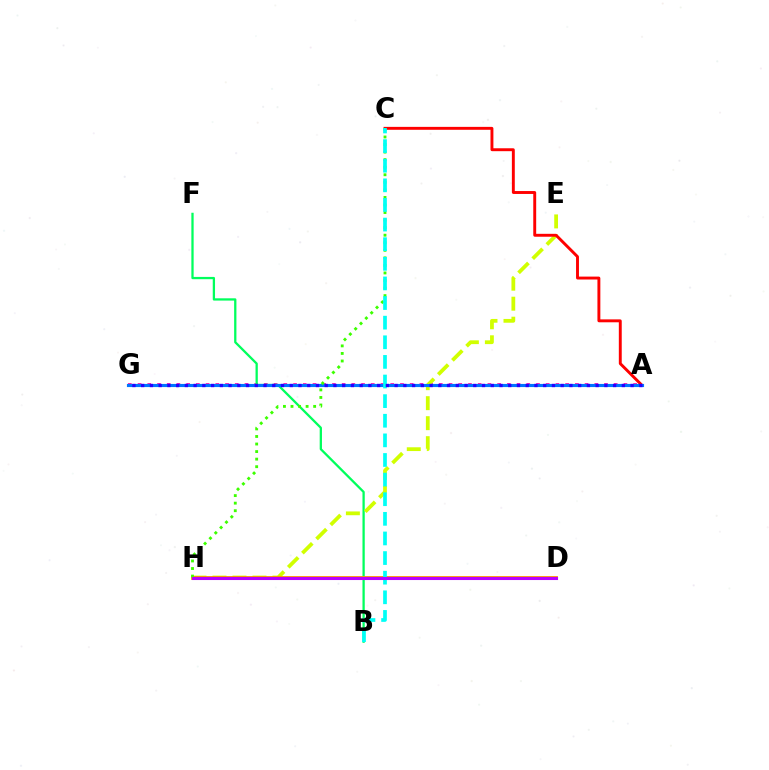{('A', 'G'): [{'color': '#ff00ac', 'line_style': 'dotted', 'thickness': 2.64}, {'color': '#0074ff', 'line_style': 'solid', 'thickness': 2.26}, {'color': '#2500ff', 'line_style': 'dotted', 'thickness': 2.37}], ('B', 'F'): [{'color': '#00ff5c', 'line_style': 'solid', 'thickness': 1.64}], ('E', 'H'): [{'color': '#d1ff00', 'line_style': 'dashed', 'thickness': 2.72}], ('A', 'C'): [{'color': '#ff0000', 'line_style': 'solid', 'thickness': 2.1}], ('D', 'H'): [{'color': '#ff9400', 'line_style': 'solid', 'thickness': 2.74}, {'color': '#b900ff', 'line_style': 'solid', 'thickness': 2.22}], ('C', 'H'): [{'color': '#3dff00', 'line_style': 'dotted', 'thickness': 2.05}], ('B', 'C'): [{'color': '#00fff6', 'line_style': 'dashed', 'thickness': 2.66}]}